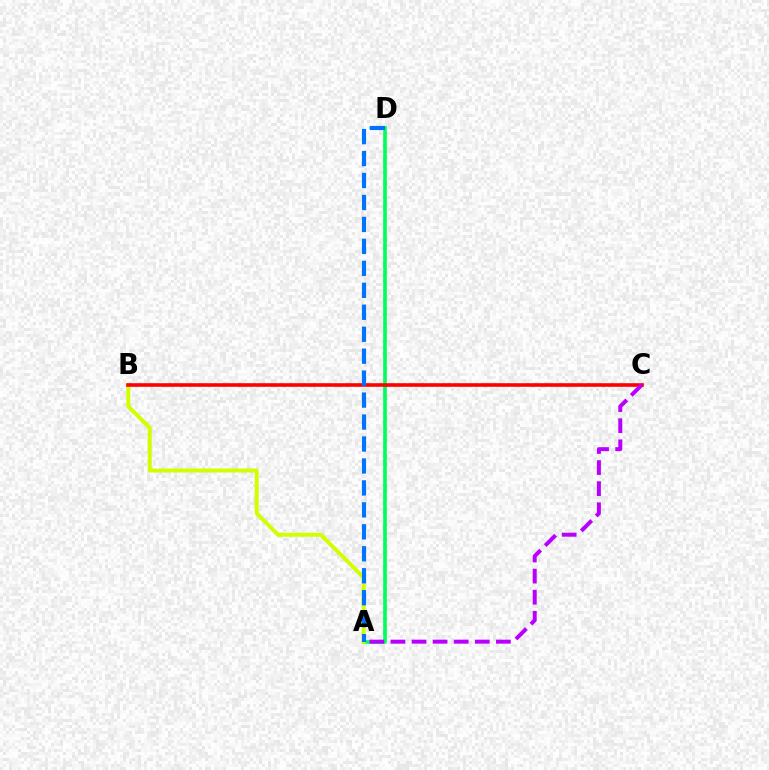{('A', 'D'): [{'color': '#00ff5c', 'line_style': 'solid', 'thickness': 2.64}, {'color': '#0074ff', 'line_style': 'dashed', 'thickness': 2.98}], ('A', 'B'): [{'color': '#d1ff00', 'line_style': 'solid', 'thickness': 2.86}], ('B', 'C'): [{'color': '#ff0000', 'line_style': 'solid', 'thickness': 2.6}], ('A', 'C'): [{'color': '#b900ff', 'line_style': 'dashed', 'thickness': 2.87}]}